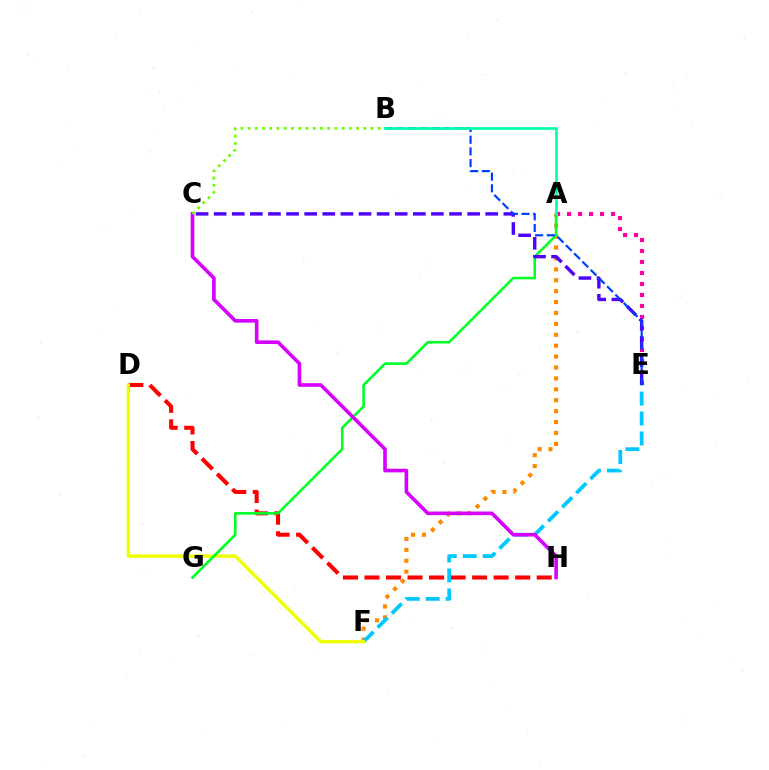{('A', 'E'): [{'color': '#ff00a0', 'line_style': 'dotted', 'thickness': 2.99}], ('D', 'H'): [{'color': '#ff0000', 'line_style': 'dashed', 'thickness': 2.92}], ('A', 'F'): [{'color': '#ff8800', 'line_style': 'dotted', 'thickness': 2.96}], ('E', 'F'): [{'color': '#00c7ff', 'line_style': 'dashed', 'thickness': 2.71}], ('D', 'F'): [{'color': '#eeff00', 'line_style': 'solid', 'thickness': 2.46}], ('A', 'G'): [{'color': '#00ff27', 'line_style': 'solid', 'thickness': 1.86}], ('C', 'H'): [{'color': '#d600ff', 'line_style': 'solid', 'thickness': 2.6}], ('C', 'E'): [{'color': '#4f00ff', 'line_style': 'dashed', 'thickness': 2.46}], ('B', 'E'): [{'color': '#003fff', 'line_style': 'dashed', 'thickness': 1.58}], ('A', 'B'): [{'color': '#00ffaf', 'line_style': 'solid', 'thickness': 1.95}], ('B', 'C'): [{'color': '#66ff00', 'line_style': 'dotted', 'thickness': 1.97}]}